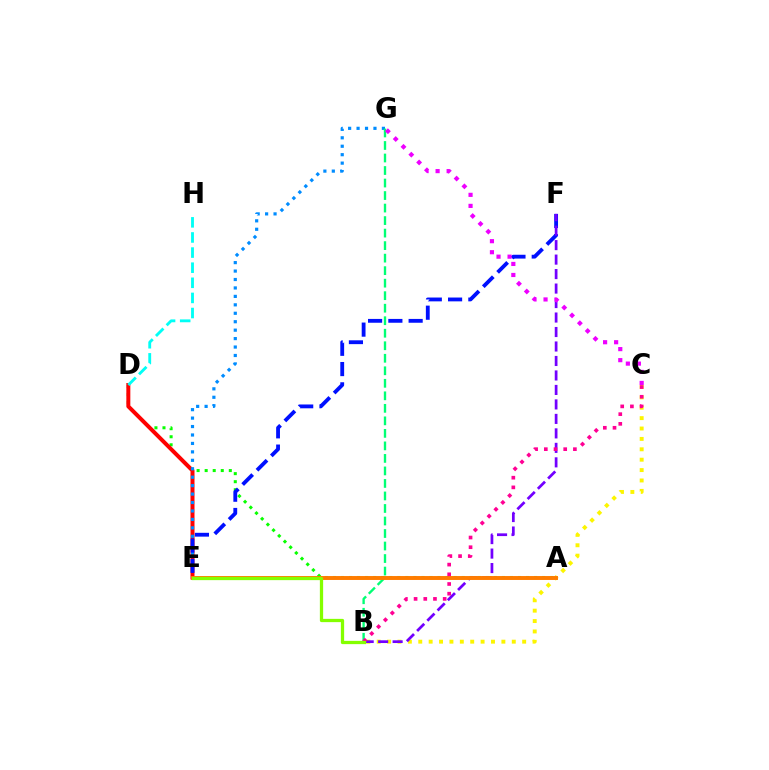{('A', 'D'): [{'color': '#08ff00', 'line_style': 'dotted', 'thickness': 2.19}], ('D', 'E'): [{'color': '#ff0000', 'line_style': 'solid', 'thickness': 2.87}], ('B', 'C'): [{'color': '#fcf500', 'line_style': 'dotted', 'thickness': 2.82}, {'color': '#ff0094', 'line_style': 'dotted', 'thickness': 2.63}], ('E', 'G'): [{'color': '#008cff', 'line_style': 'dotted', 'thickness': 2.29}], ('B', 'G'): [{'color': '#00ff74', 'line_style': 'dashed', 'thickness': 1.7}], ('E', 'F'): [{'color': '#0010ff', 'line_style': 'dashed', 'thickness': 2.75}], ('B', 'F'): [{'color': '#7200ff', 'line_style': 'dashed', 'thickness': 1.97}], ('A', 'E'): [{'color': '#ff7c00', 'line_style': 'solid', 'thickness': 2.83}], ('C', 'G'): [{'color': '#ee00ff', 'line_style': 'dotted', 'thickness': 3.0}], ('D', 'H'): [{'color': '#00fff6', 'line_style': 'dashed', 'thickness': 2.05}], ('B', 'E'): [{'color': '#84ff00', 'line_style': 'solid', 'thickness': 2.35}]}